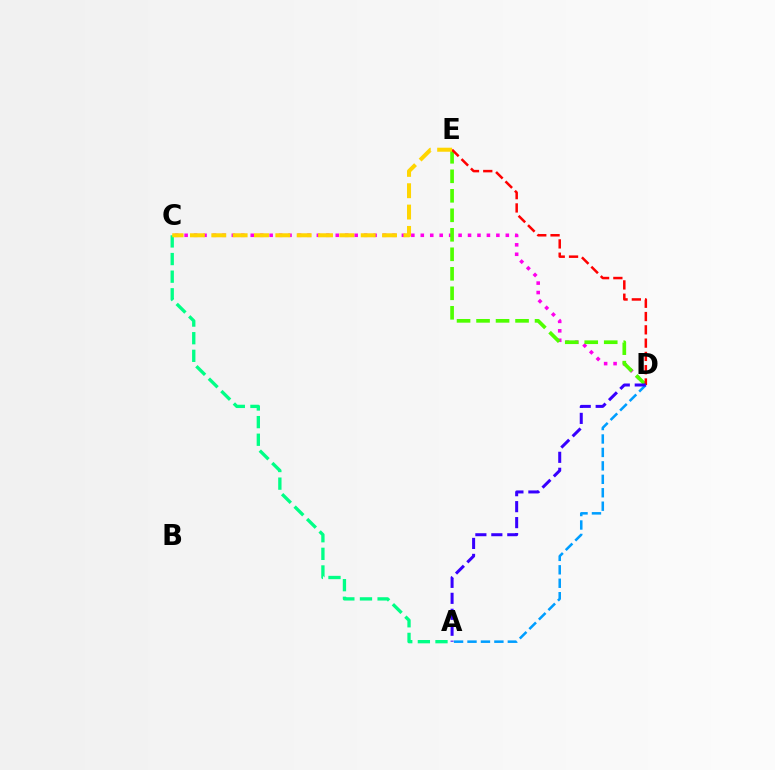{('A', 'C'): [{'color': '#00ff86', 'line_style': 'dashed', 'thickness': 2.39}], ('C', 'D'): [{'color': '#ff00ed', 'line_style': 'dotted', 'thickness': 2.57}], ('D', 'E'): [{'color': '#4fff00', 'line_style': 'dashed', 'thickness': 2.65}, {'color': '#ff0000', 'line_style': 'dashed', 'thickness': 1.81}], ('A', 'D'): [{'color': '#009eff', 'line_style': 'dashed', 'thickness': 1.83}, {'color': '#3700ff', 'line_style': 'dashed', 'thickness': 2.17}], ('C', 'E'): [{'color': '#ffd500', 'line_style': 'dashed', 'thickness': 2.9}]}